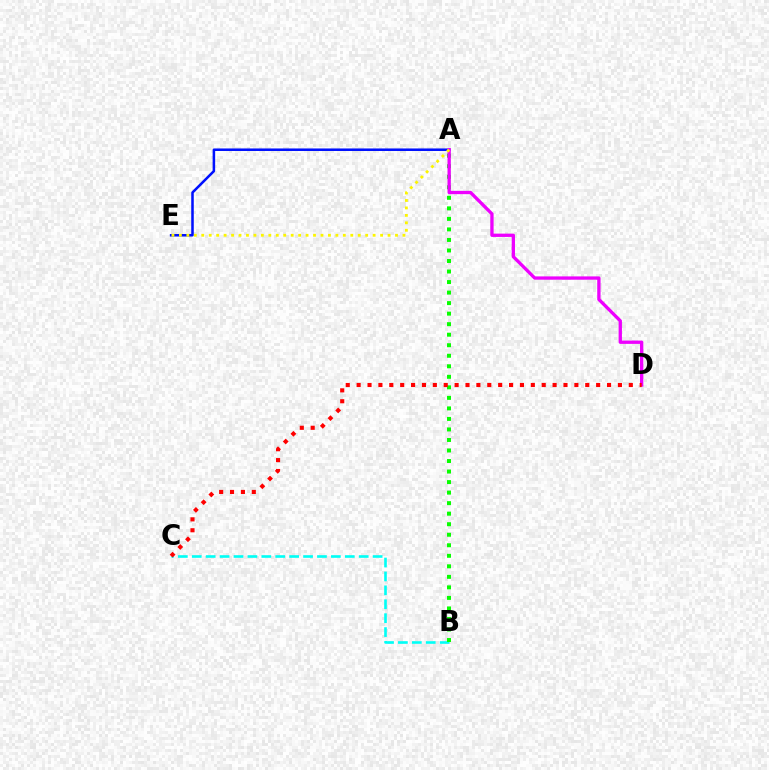{('A', 'E'): [{'color': '#0010ff', 'line_style': 'solid', 'thickness': 1.82}, {'color': '#fcf500', 'line_style': 'dotted', 'thickness': 2.02}], ('B', 'C'): [{'color': '#00fff6', 'line_style': 'dashed', 'thickness': 1.89}], ('A', 'B'): [{'color': '#08ff00', 'line_style': 'dotted', 'thickness': 2.86}], ('A', 'D'): [{'color': '#ee00ff', 'line_style': 'solid', 'thickness': 2.39}], ('C', 'D'): [{'color': '#ff0000', 'line_style': 'dotted', 'thickness': 2.96}]}